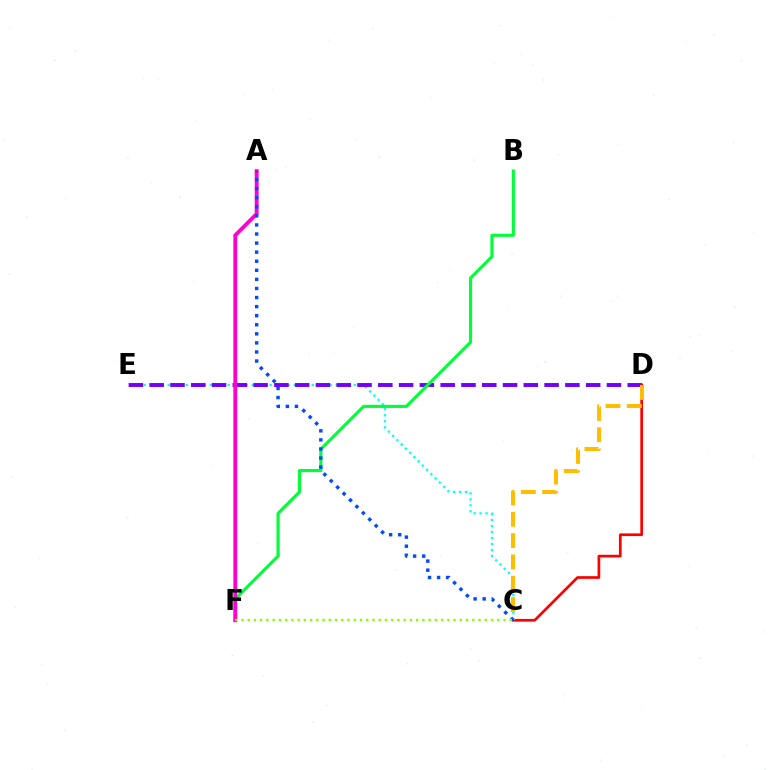{('C', 'E'): [{'color': '#00fff6', 'line_style': 'dotted', 'thickness': 1.63}], ('D', 'E'): [{'color': '#7200ff', 'line_style': 'dashed', 'thickness': 2.82}], ('C', 'D'): [{'color': '#ff0000', 'line_style': 'solid', 'thickness': 1.94}, {'color': '#ffbd00', 'line_style': 'dashed', 'thickness': 2.9}], ('B', 'F'): [{'color': '#00ff39', 'line_style': 'solid', 'thickness': 2.25}], ('A', 'F'): [{'color': '#ff00cf', 'line_style': 'solid', 'thickness': 2.78}], ('A', 'C'): [{'color': '#004bff', 'line_style': 'dotted', 'thickness': 2.47}], ('C', 'F'): [{'color': '#84ff00', 'line_style': 'dotted', 'thickness': 1.7}]}